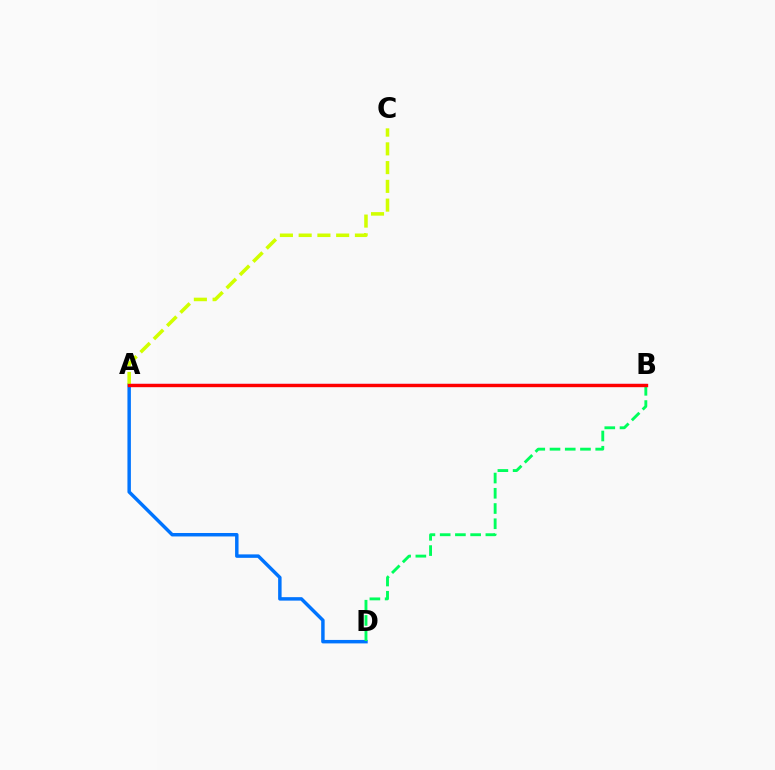{('A', 'D'): [{'color': '#0074ff', 'line_style': 'solid', 'thickness': 2.49}], ('A', 'B'): [{'color': '#b900ff', 'line_style': 'solid', 'thickness': 1.56}, {'color': '#ff0000', 'line_style': 'solid', 'thickness': 2.43}], ('A', 'C'): [{'color': '#d1ff00', 'line_style': 'dashed', 'thickness': 2.55}], ('B', 'D'): [{'color': '#00ff5c', 'line_style': 'dashed', 'thickness': 2.07}]}